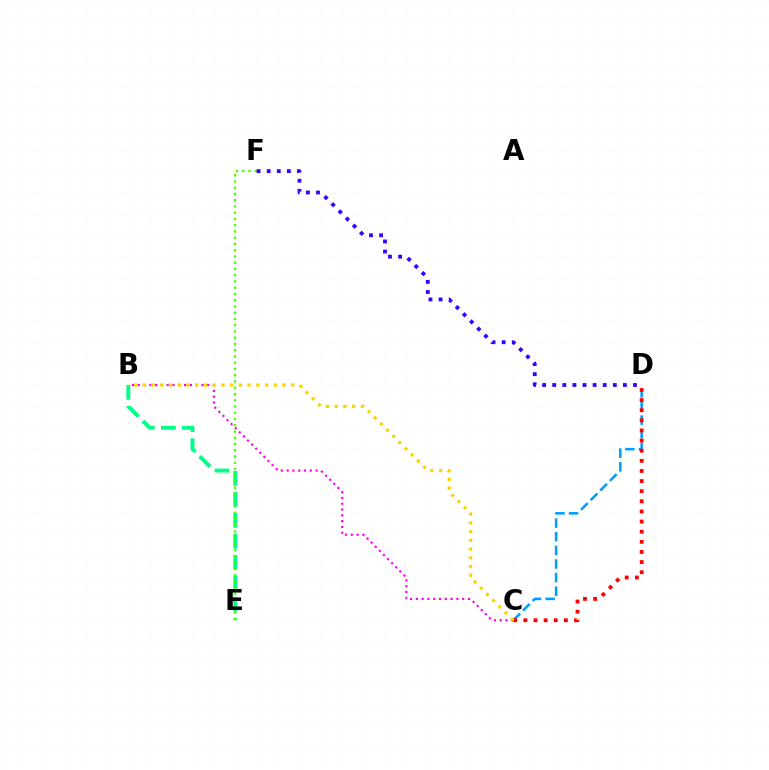{('B', 'E'): [{'color': '#00ff86', 'line_style': 'dashed', 'thickness': 2.85}], ('E', 'F'): [{'color': '#4fff00', 'line_style': 'dotted', 'thickness': 1.7}], ('C', 'D'): [{'color': '#009eff', 'line_style': 'dashed', 'thickness': 1.85}, {'color': '#ff0000', 'line_style': 'dotted', 'thickness': 2.75}], ('B', 'C'): [{'color': '#ff00ed', 'line_style': 'dotted', 'thickness': 1.57}, {'color': '#ffd500', 'line_style': 'dotted', 'thickness': 2.37}], ('D', 'F'): [{'color': '#3700ff', 'line_style': 'dotted', 'thickness': 2.74}]}